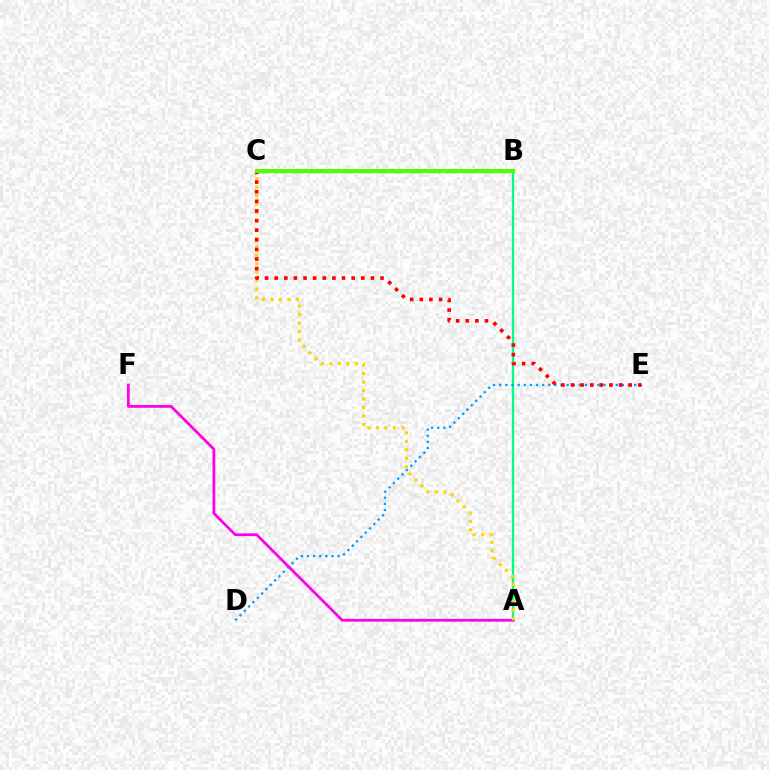{('A', 'B'): [{'color': '#00ff86', 'line_style': 'solid', 'thickness': 1.65}], ('D', 'E'): [{'color': '#009eff', 'line_style': 'dotted', 'thickness': 1.67}], ('B', 'C'): [{'color': '#3700ff', 'line_style': 'dashed', 'thickness': 2.32}, {'color': '#4fff00', 'line_style': 'solid', 'thickness': 2.88}], ('A', 'F'): [{'color': '#ff00ed', 'line_style': 'solid', 'thickness': 1.99}], ('A', 'C'): [{'color': '#ffd500', 'line_style': 'dotted', 'thickness': 2.31}], ('C', 'E'): [{'color': '#ff0000', 'line_style': 'dotted', 'thickness': 2.61}]}